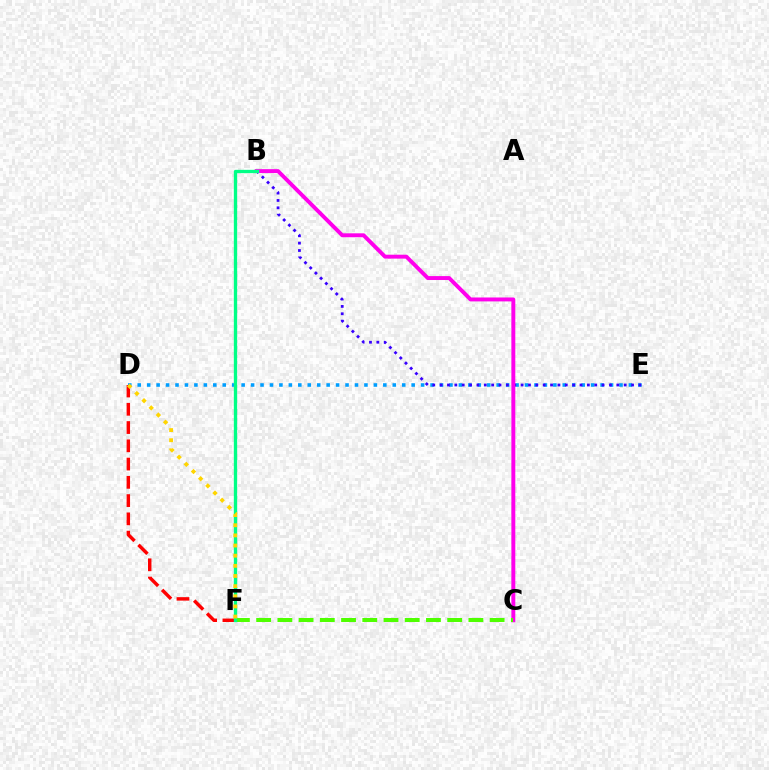{('D', 'F'): [{'color': '#ff0000', 'line_style': 'dashed', 'thickness': 2.48}, {'color': '#ffd500', 'line_style': 'dotted', 'thickness': 2.76}], ('D', 'E'): [{'color': '#009eff', 'line_style': 'dotted', 'thickness': 2.57}], ('B', 'E'): [{'color': '#3700ff', 'line_style': 'dotted', 'thickness': 2.0}], ('B', 'C'): [{'color': '#ff00ed', 'line_style': 'solid', 'thickness': 2.82}], ('C', 'F'): [{'color': '#4fff00', 'line_style': 'dashed', 'thickness': 2.88}], ('B', 'F'): [{'color': '#00ff86', 'line_style': 'solid', 'thickness': 2.39}]}